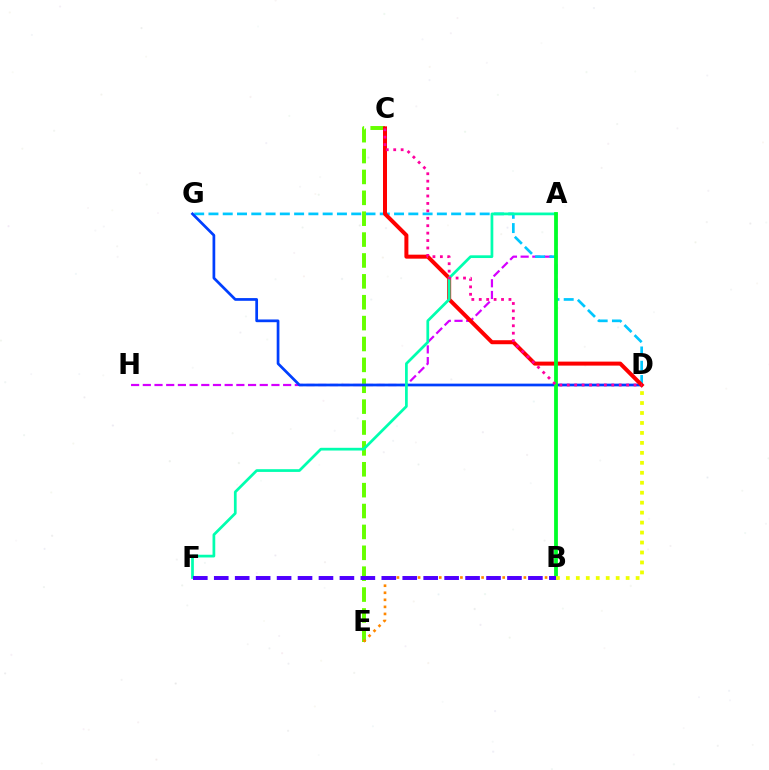{('A', 'H'): [{'color': '#d600ff', 'line_style': 'dashed', 'thickness': 1.59}], ('D', 'G'): [{'color': '#00c7ff', 'line_style': 'dashed', 'thickness': 1.94}, {'color': '#003fff', 'line_style': 'solid', 'thickness': 1.96}], ('C', 'E'): [{'color': '#66ff00', 'line_style': 'dashed', 'thickness': 2.84}], ('C', 'D'): [{'color': '#ff0000', 'line_style': 'solid', 'thickness': 2.88}, {'color': '#ff00a0', 'line_style': 'dotted', 'thickness': 2.02}], ('A', 'F'): [{'color': '#00ffaf', 'line_style': 'solid', 'thickness': 1.96}], ('A', 'B'): [{'color': '#00ff27', 'line_style': 'solid', 'thickness': 2.73}], ('B', 'E'): [{'color': '#ff8800', 'line_style': 'dotted', 'thickness': 1.92}], ('B', 'F'): [{'color': '#4f00ff', 'line_style': 'dashed', 'thickness': 2.85}], ('B', 'D'): [{'color': '#eeff00', 'line_style': 'dotted', 'thickness': 2.71}]}